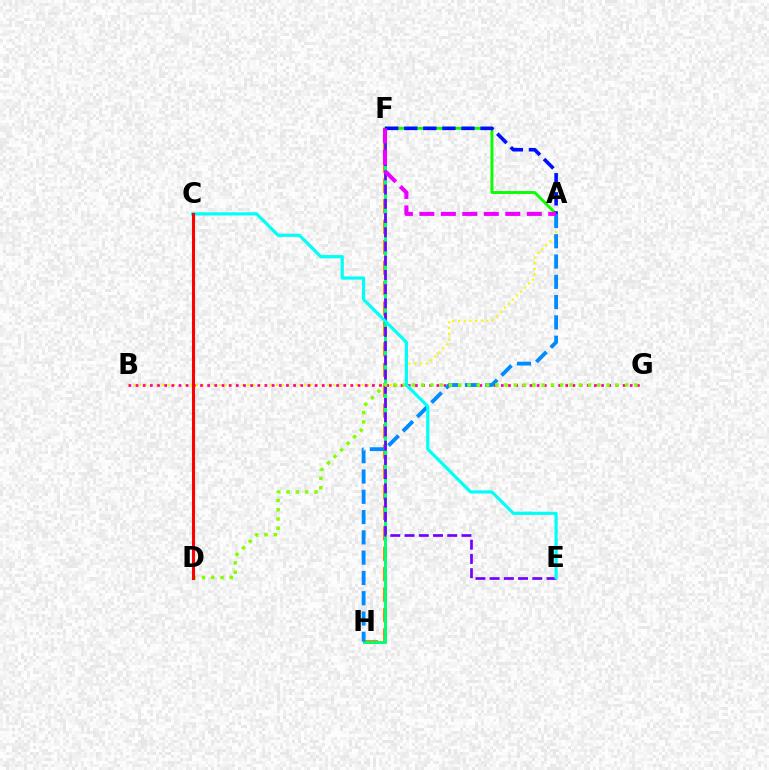{('A', 'B'): [{'color': '#fcf500', 'line_style': 'dotted', 'thickness': 1.55}], ('B', 'G'): [{'color': '#ff0094', 'line_style': 'dotted', 'thickness': 1.95}], ('F', 'H'): [{'color': '#ff7c00', 'line_style': 'dashed', 'thickness': 2.78}, {'color': '#00ff74', 'line_style': 'solid', 'thickness': 2.1}], ('A', 'F'): [{'color': '#08ff00', 'line_style': 'solid', 'thickness': 2.1}, {'color': '#0010ff', 'line_style': 'dashed', 'thickness': 2.59}, {'color': '#ee00ff', 'line_style': 'dashed', 'thickness': 2.92}], ('E', 'F'): [{'color': '#7200ff', 'line_style': 'dashed', 'thickness': 1.93}], ('A', 'H'): [{'color': '#008cff', 'line_style': 'dashed', 'thickness': 2.76}], ('D', 'G'): [{'color': '#84ff00', 'line_style': 'dotted', 'thickness': 2.52}], ('C', 'E'): [{'color': '#00fff6', 'line_style': 'solid', 'thickness': 2.3}], ('C', 'D'): [{'color': '#ff0000', 'line_style': 'solid', 'thickness': 2.21}]}